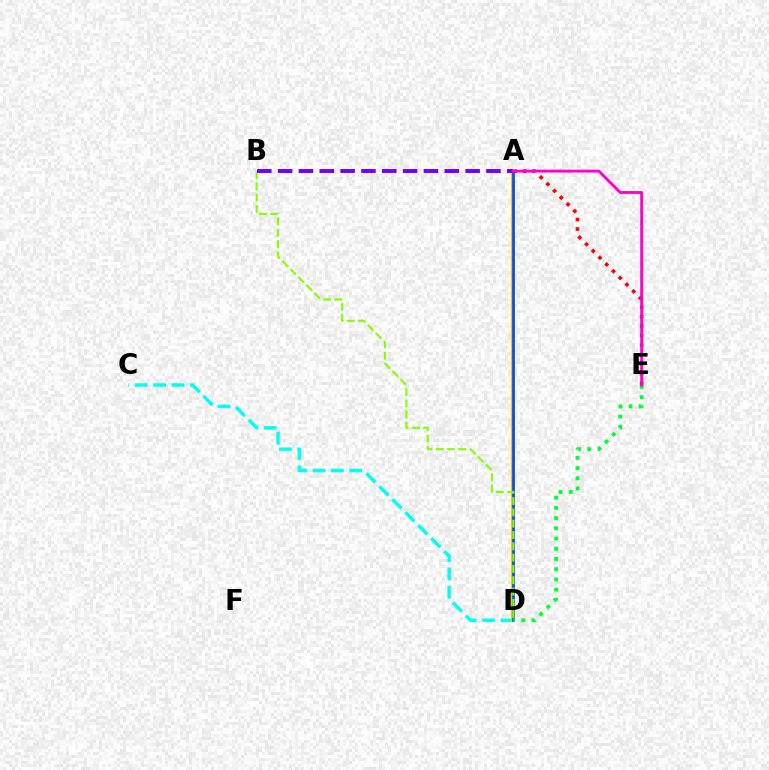{('A', 'E'): [{'color': '#ff0000', 'line_style': 'dotted', 'thickness': 2.59}, {'color': '#ff00cf', 'line_style': 'solid', 'thickness': 2.07}], ('C', 'D'): [{'color': '#00fff6', 'line_style': 'dashed', 'thickness': 2.49}], ('A', 'D'): [{'color': '#ffbd00', 'line_style': 'solid', 'thickness': 2.81}, {'color': '#004bff', 'line_style': 'solid', 'thickness': 1.9}], ('D', 'E'): [{'color': '#00ff39', 'line_style': 'dotted', 'thickness': 2.77}], ('B', 'D'): [{'color': '#84ff00', 'line_style': 'dashed', 'thickness': 1.54}], ('A', 'B'): [{'color': '#7200ff', 'line_style': 'dashed', 'thickness': 2.83}]}